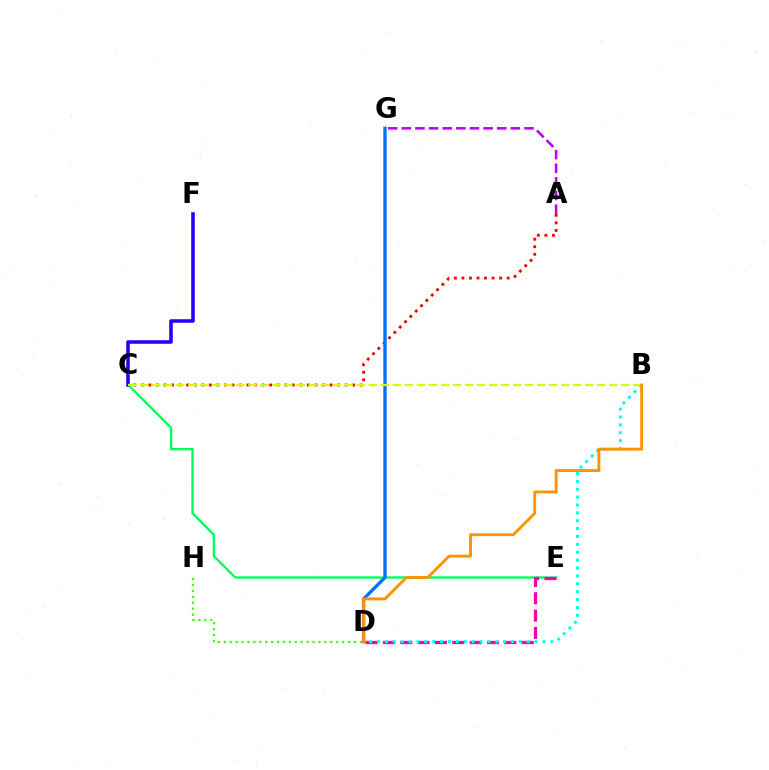{('A', 'C'): [{'color': '#ff0000', 'line_style': 'dotted', 'thickness': 2.05}], ('C', 'E'): [{'color': '#00ff5c', 'line_style': 'solid', 'thickness': 1.69}], ('C', 'F'): [{'color': '#2500ff', 'line_style': 'solid', 'thickness': 2.55}], ('D', 'H'): [{'color': '#3dff00', 'line_style': 'dotted', 'thickness': 1.61}], ('D', 'E'): [{'color': '#ff00ac', 'line_style': 'dashed', 'thickness': 2.36}], ('D', 'G'): [{'color': '#0074ff', 'line_style': 'solid', 'thickness': 2.41}], ('A', 'G'): [{'color': '#b900ff', 'line_style': 'dashed', 'thickness': 1.85}], ('B', 'D'): [{'color': '#00fff6', 'line_style': 'dotted', 'thickness': 2.14}, {'color': '#ff9400', 'line_style': 'solid', 'thickness': 2.09}], ('B', 'C'): [{'color': '#d1ff00', 'line_style': 'dashed', 'thickness': 1.63}]}